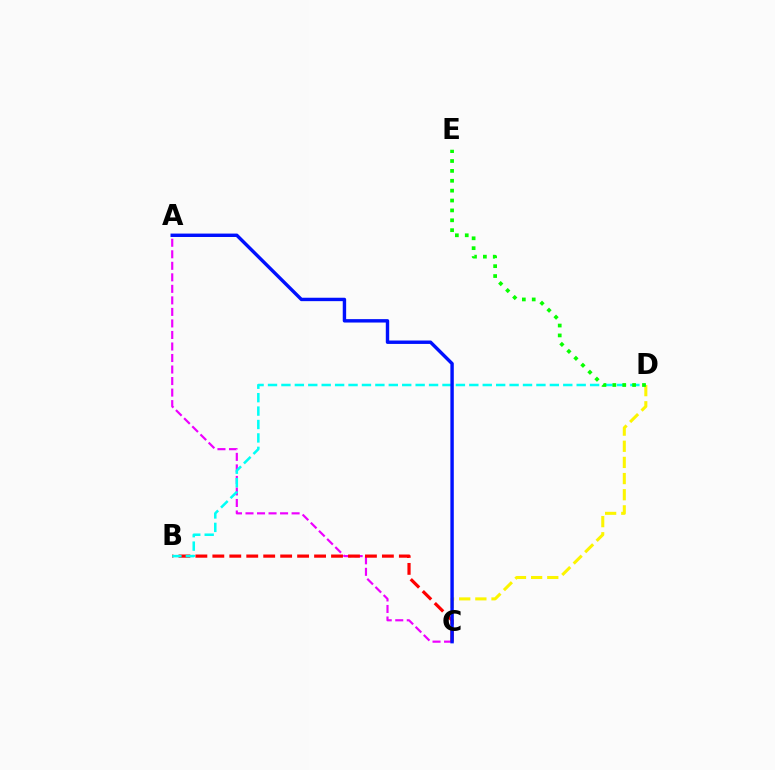{('C', 'D'): [{'color': '#fcf500', 'line_style': 'dashed', 'thickness': 2.19}], ('A', 'C'): [{'color': '#ee00ff', 'line_style': 'dashed', 'thickness': 1.57}, {'color': '#0010ff', 'line_style': 'solid', 'thickness': 2.46}], ('B', 'C'): [{'color': '#ff0000', 'line_style': 'dashed', 'thickness': 2.3}], ('B', 'D'): [{'color': '#00fff6', 'line_style': 'dashed', 'thickness': 1.82}], ('D', 'E'): [{'color': '#08ff00', 'line_style': 'dotted', 'thickness': 2.68}]}